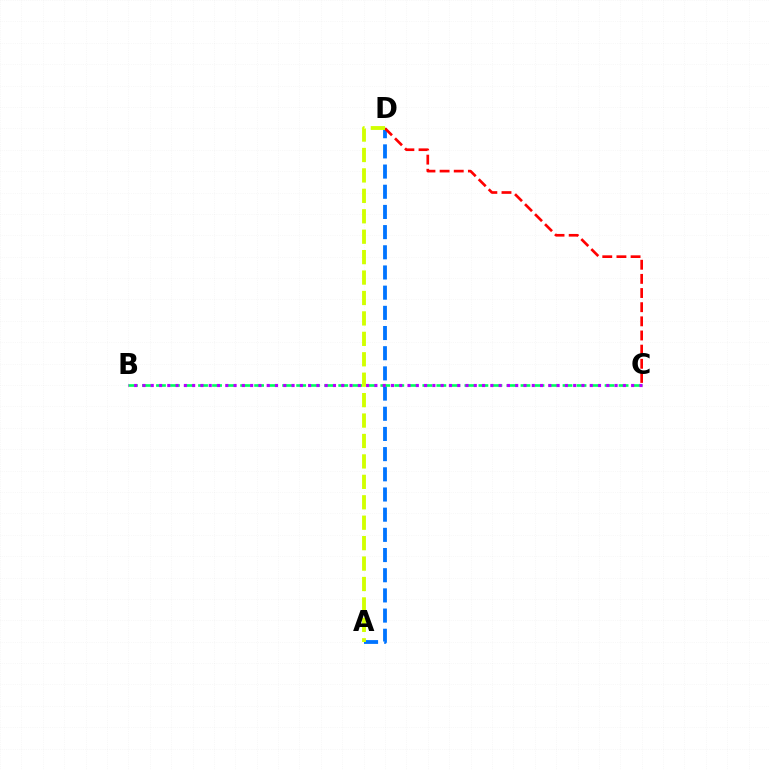{('A', 'D'): [{'color': '#0074ff', 'line_style': 'dashed', 'thickness': 2.74}, {'color': '#d1ff00', 'line_style': 'dashed', 'thickness': 2.78}], ('B', 'C'): [{'color': '#00ff5c', 'line_style': 'dashed', 'thickness': 1.9}, {'color': '#b900ff', 'line_style': 'dotted', 'thickness': 2.25}], ('C', 'D'): [{'color': '#ff0000', 'line_style': 'dashed', 'thickness': 1.92}]}